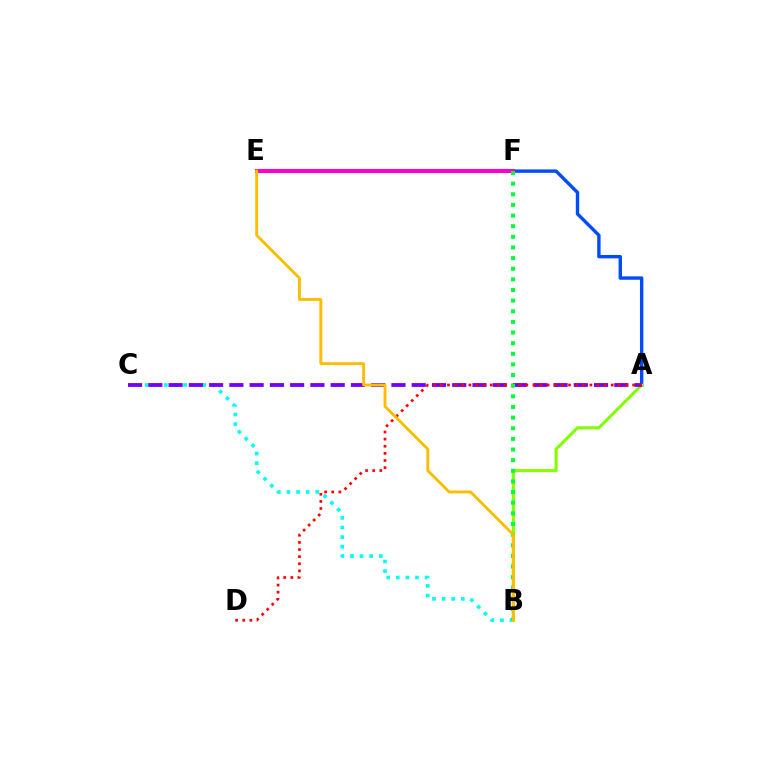{('A', 'F'): [{'color': '#004bff', 'line_style': 'solid', 'thickness': 2.44}], ('E', 'F'): [{'color': '#ff00cf', 'line_style': 'solid', 'thickness': 2.94}], ('B', 'C'): [{'color': '#00fff6', 'line_style': 'dotted', 'thickness': 2.61}], ('A', 'B'): [{'color': '#84ff00', 'line_style': 'solid', 'thickness': 2.21}], ('A', 'C'): [{'color': '#7200ff', 'line_style': 'dashed', 'thickness': 2.75}], ('A', 'D'): [{'color': '#ff0000', 'line_style': 'dotted', 'thickness': 1.93}], ('B', 'F'): [{'color': '#00ff39', 'line_style': 'dotted', 'thickness': 2.89}], ('B', 'E'): [{'color': '#ffbd00', 'line_style': 'solid', 'thickness': 2.07}]}